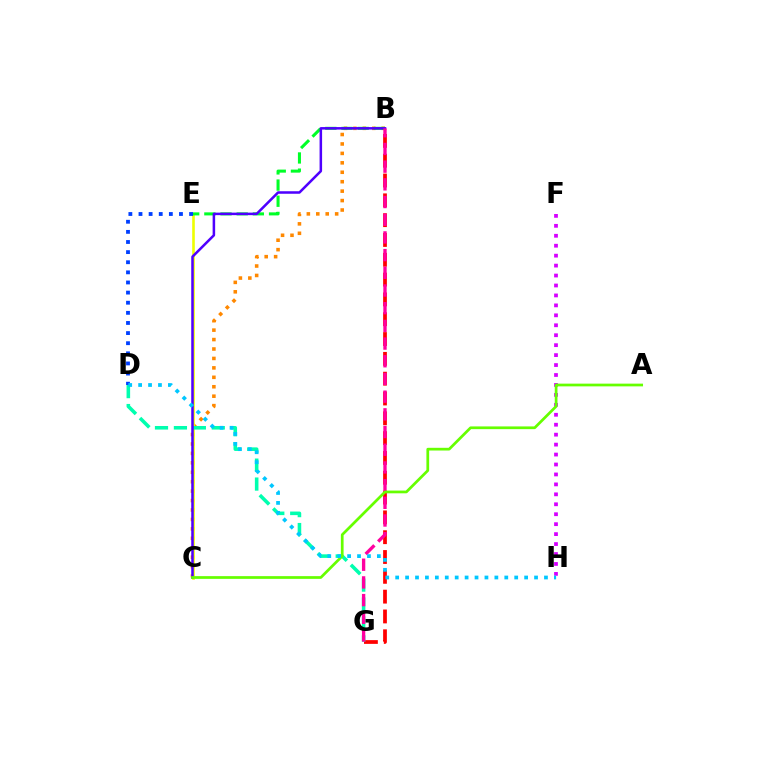{('B', 'C'): [{'color': '#ff8800', 'line_style': 'dotted', 'thickness': 2.56}, {'color': '#4f00ff', 'line_style': 'solid', 'thickness': 1.82}], ('F', 'H'): [{'color': '#d600ff', 'line_style': 'dotted', 'thickness': 2.7}], ('B', 'G'): [{'color': '#ff0000', 'line_style': 'dashed', 'thickness': 2.69}, {'color': '#ff00a0', 'line_style': 'dashed', 'thickness': 2.4}], ('C', 'E'): [{'color': '#eeff00', 'line_style': 'solid', 'thickness': 1.89}], ('B', 'E'): [{'color': '#00ff27', 'line_style': 'dashed', 'thickness': 2.2}], ('D', 'G'): [{'color': '#00ffaf', 'line_style': 'dashed', 'thickness': 2.57}], ('D', 'E'): [{'color': '#003fff', 'line_style': 'dotted', 'thickness': 2.75}], ('A', 'C'): [{'color': '#66ff00', 'line_style': 'solid', 'thickness': 1.96}], ('D', 'H'): [{'color': '#00c7ff', 'line_style': 'dotted', 'thickness': 2.7}]}